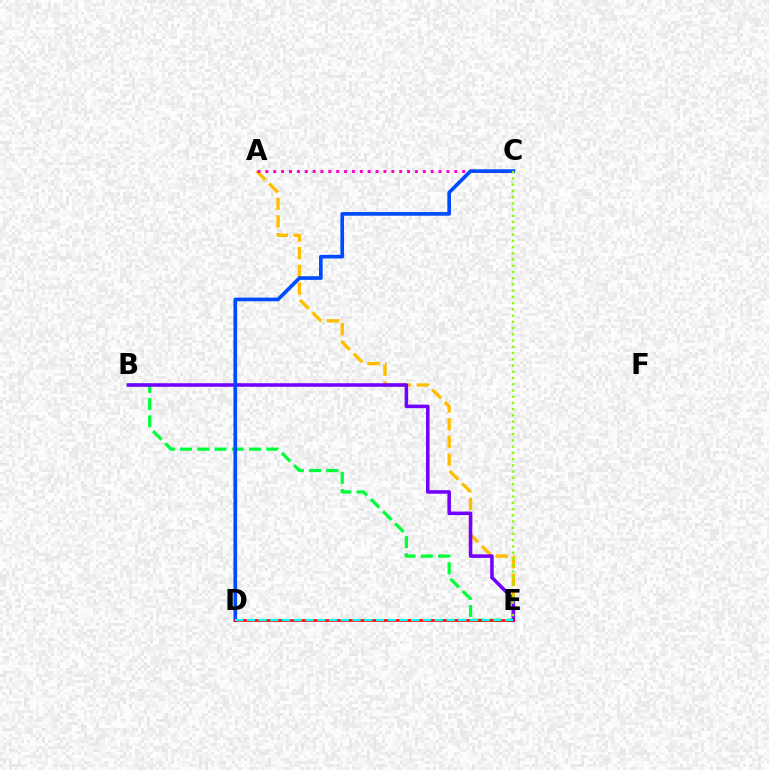{('B', 'E'): [{'color': '#00ff39', 'line_style': 'dashed', 'thickness': 2.34}, {'color': '#7200ff', 'line_style': 'solid', 'thickness': 2.55}], ('A', 'E'): [{'color': '#ffbd00', 'line_style': 'dashed', 'thickness': 2.4}], ('A', 'C'): [{'color': '#ff00cf', 'line_style': 'dotted', 'thickness': 2.14}], ('C', 'D'): [{'color': '#004bff', 'line_style': 'solid', 'thickness': 2.64}], ('D', 'E'): [{'color': '#ff0000', 'line_style': 'solid', 'thickness': 1.89}, {'color': '#00fff6', 'line_style': 'dashed', 'thickness': 1.6}], ('C', 'E'): [{'color': '#84ff00', 'line_style': 'dotted', 'thickness': 1.69}]}